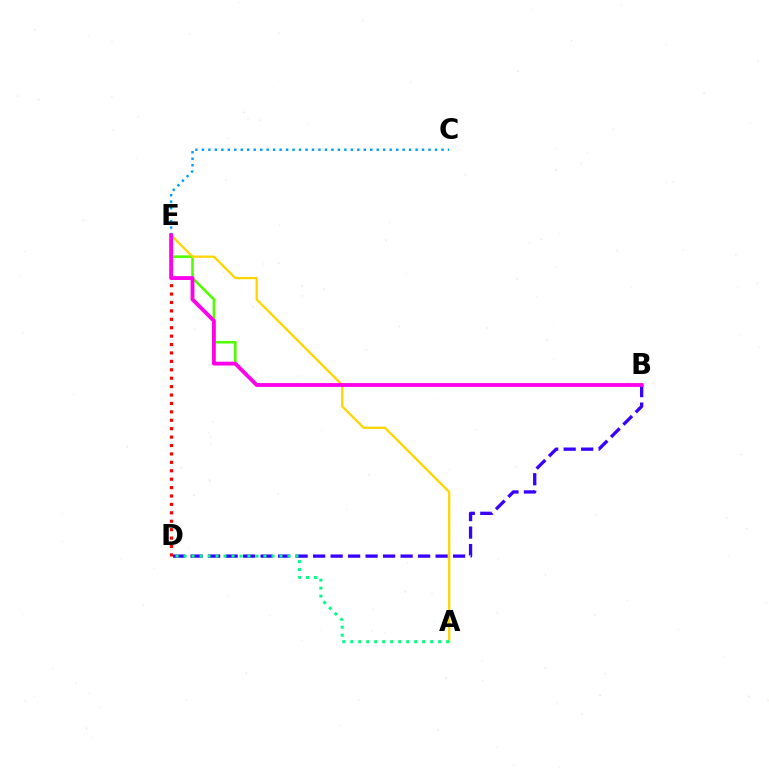{('B', 'D'): [{'color': '#3700ff', 'line_style': 'dashed', 'thickness': 2.38}], ('B', 'E'): [{'color': '#4fff00', 'line_style': 'solid', 'thickness': 1.87}, {'color': '#ff00ed', 'line_style': 'solid', 'thickness': 2.76}], ('A', 'E'): [{'color': '#ffd500', 'line_style': 'solid', 'thickness': 1.65}], ('A', 'D'): [{'color': '#00ff86', 'line_style': 'dotted', 'thickness': 2.17}], ('D', 'E'): [{'color': '#ff0000', 'line_style': 'dotted', 'thickness': 2.29}], ('C', 'E'): [{'color': '#009eff', 'line_style': 'dotted', 'thickness': 1.76}]}